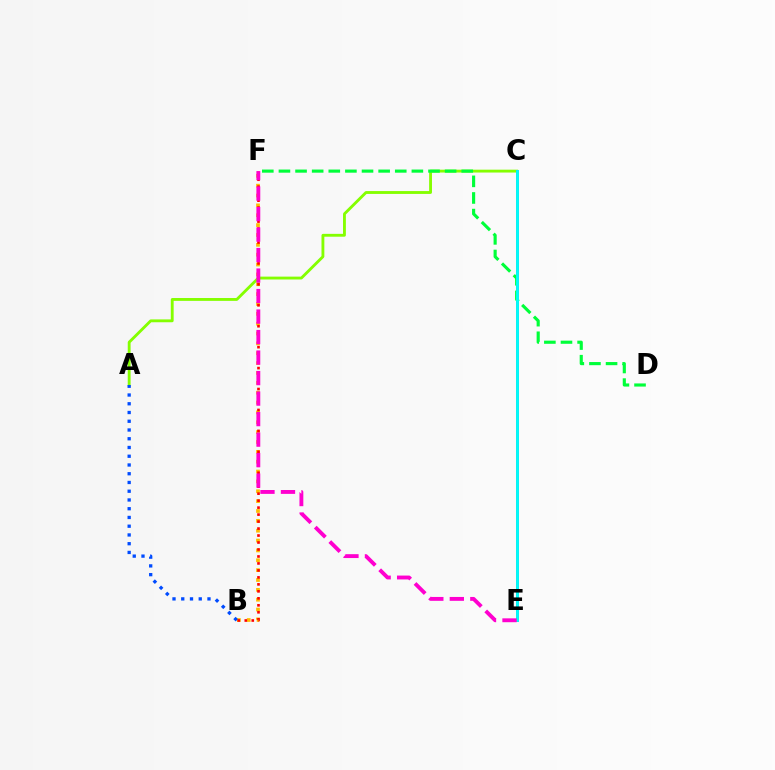{('A', 'C'): [{'color': '#84ff00', 'line_style': 'solid', 'thickness': 2.05}], ('B', 'F'): [{'color': '#ffbd00', 'line_style': 'dotted', 'thickness': 2.68}, {'color': '#ff0000', 'line_style': 'dotted', 'thickness': 1.9}], ('C', 'E'): [{'color': '#7200ff', 'line_style': 'solid', 'thickness': 1.91}, {'color': '#00fff6', 'line_style': 'solid', 'thickness': 2.06}], ('A', 'B'): [{'color': '#004bff', 'line_style': 'dotted', 'thickness': 2.38}], ('D', 'F'): [{'color': '#00ff39', 'line_style': 'dashed', 'thickness': 2.26}], ('E', 'F'): [{'color': '#ff00cf', 'line_style': 'dashed', 'thickness': 2.79}]}